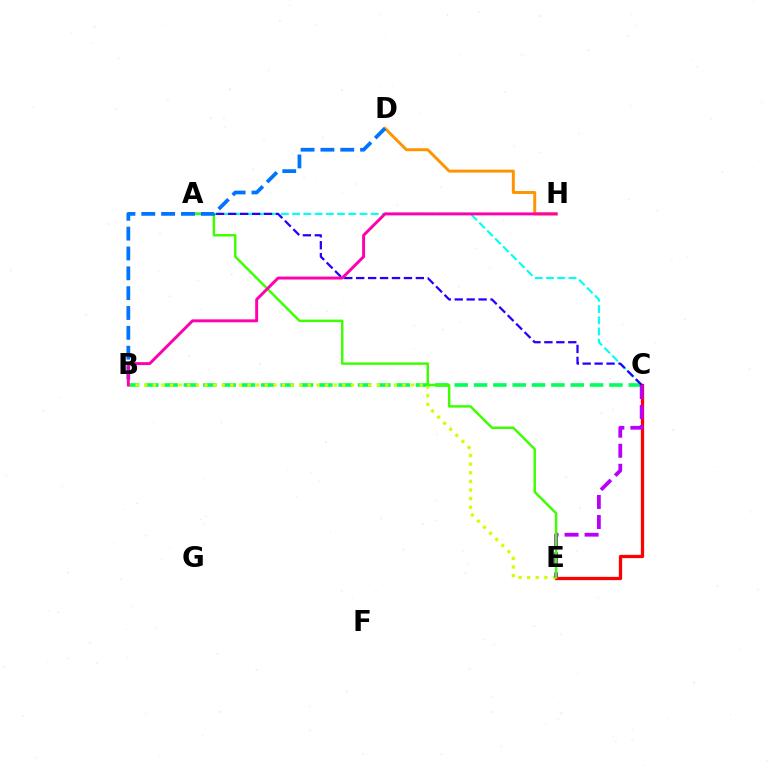{('C', 'E'): [{'color': '#ff0000', 'line_style': 'solid', 'thickness': 2.36}, {'color': '#b900ff', 'line_style': 'dashed', 'thickness': 2.72}], ('A', 'C'): [{'color': '#00fff6', 'line_style': 'dashed', 'thickness': 1.52}, {'color': '#2500ff', 'line_style': 'dashed', 'thickness': 1.62}], ('B', 'C'): [{'color': '#00ff5c', 'line_style': 'dashed', 'thickness': 2.63}], ('B', 'E'): [{'color': '#d1ff00', 'line_style': 'dotted', 'thickness': 2.34}], ('A', 'E'): [{'color': '#3dff00', 'line_style': 'solid', 'thickness': 1.77}], ('D', 'H'): [{'color': '#ff9400', 'line_style': 'solid', 'thickness': 2.12}], ('B', 'D'): [{'color': '#0074ff', 'line_style': 'dashed', 'thickness': 2.7}], ('B', 'H'): [{'color': '#ff00ac', 'line_style': 'solid', 'thickness': 2.12}]}